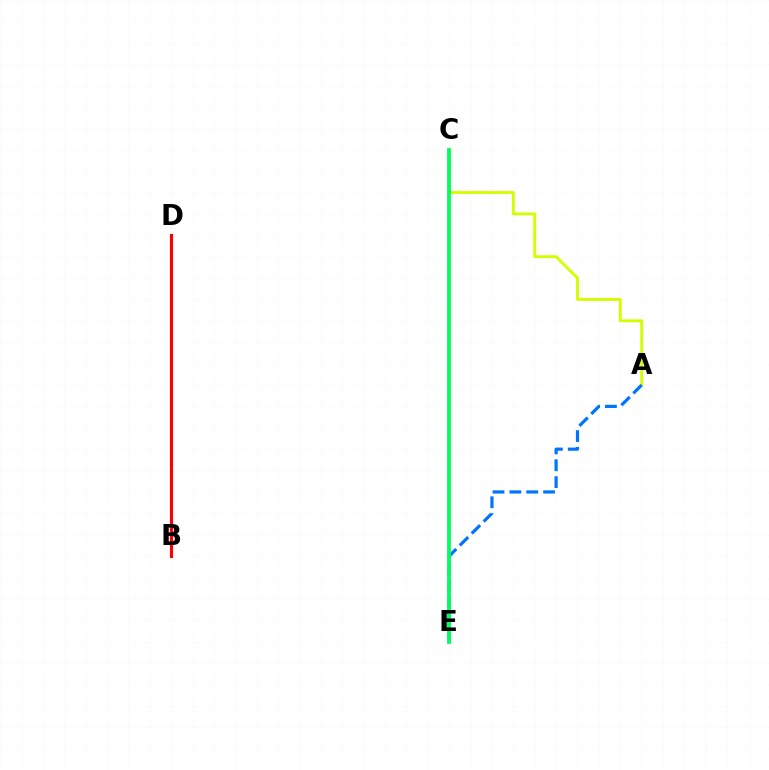{('B', 'D'): [{'color': '#b900ff', 'line_style': 'dotted', 'thickness': 1.52}, {'color': '#ff0000', 'line_style': 'solid', 'thickness': 2.23}], ('A', 'C'): [{'color': '#d1ff00', 'line_style': 'solid', 'thickness': 2.08}], ('A', 'E'): [{'color': '#0074ff', 'line_style': 'dashed', 'thickness': 2.29}], ('C', 'E'): [{'color': '#00ff5c', 'line_style': 'solid', 'thickness': 2.72}]}